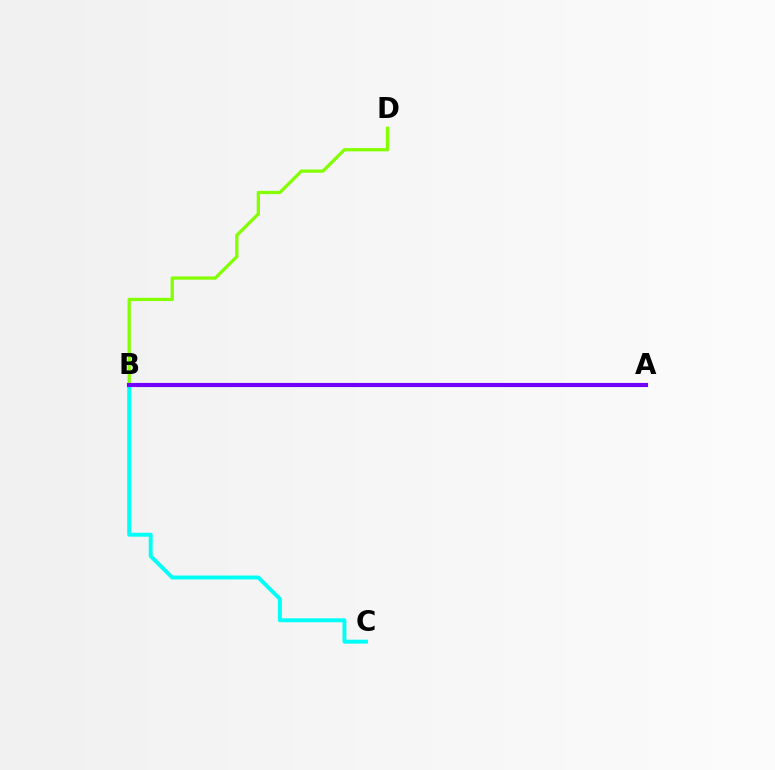{('B', 'C'): [{'color': '#00fff6', 'line_style': 'solid', 'thickness': 2.82}], ('B', 'D'): [{'color': '#84ff00', 'line_style': 'solid', 'thickness': 2.35}], ('A', 'B'): [{'color': '#ff0000', 'line_style': 'dotted', 'thickness': 2.88}, {'color': '#7200ff', 'line_style': 'solid', 'thickness': 2.97}]}